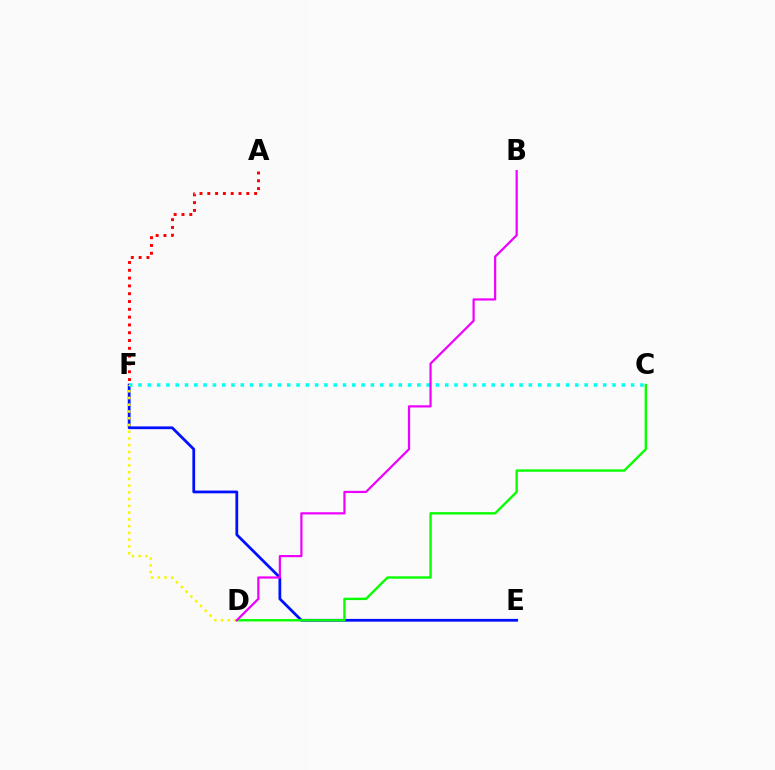{('A', 'F'): [{'color': '#ff0000', 'line_style': 'dotted', 'thickness': 2.12}], ('E', 'F'): [{'color': '#0010ff', 'line_style': 'solid', 'thickness': 1.99}], ('C', 'D'): [{'color': '#08ff00', 'line_style': 'solid', 'thickness': 1.71}], ('C', 'F'): [{'color': '#00fff6', 'line_style': 'dotted', 'thickness': 2.52}], ('D', 'F'): [{'color': '#fcf500', 'line_style': 'dotted', 'thickness': 1.83}], ('B', 'D'): [{'color': '#ee00ff', 'line_style': 'solid', 'thickness': 1.6}]}